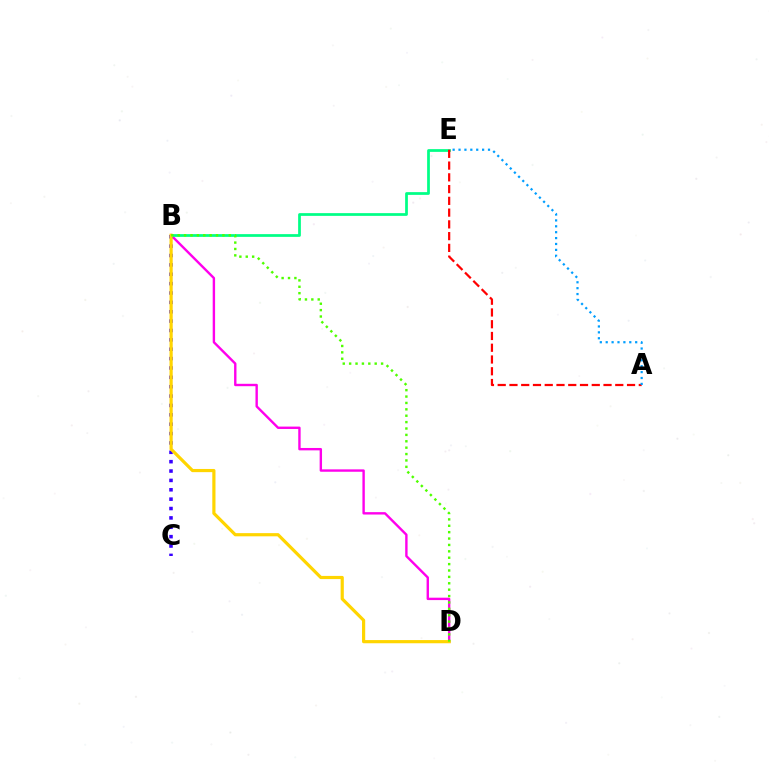{('B', 'D'): [{'color': '#ff00ed', 'line_style': 'solid', 'thickness': 1.72}, {'color': '#ffd500', 'line_style': 'solid', 'thickness': 2.29}, {'color': '#4fff00', 'line_style': 'dotted', 'thickness': 1.74}], ('B', 'C'): [{'color': '#3700ff', 'line_style': 'dotted', 'thickness': 2.55}], ('B', 'E'): [{'color': '#00ff86', 'line_style': 'solid', 'thickness': 1.97}], ('A', 'E'): [{'color': '#ff0000', 'line_style': 'dashed', 'thickness': 1.6}, {'color': '#009eff', 'line_style': 'dotted', 'thickness': 1.6}]}